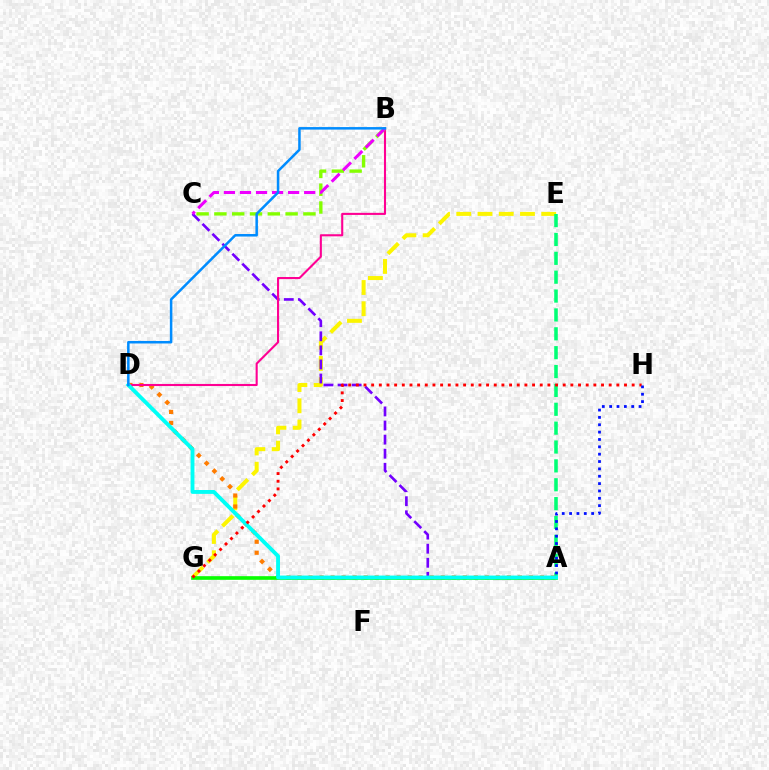{('E', 'G'): [{'color': '#fcf500', 'line_style': 'dashed', 'thickness': 2.89}], ('A', 'E'): [{'color': '#00ff74', 'line_style': 'dashed', 'thickness': 2.56}], ('A', 'D'): [{'color': '#ff7c00', 'line_style': 'dotted', 'thickness': 2.99}, {'color': '#00fff6', 'line_style': 'solid', 'thickness': 2.78}], ('A', 'C'): [{'color': '#7200ff', 'line_style': 'dashed', 'thickness': 1.91}], ('A', 'G'): [{'color': '#08ff00', 'line_style': 'solid', 'thickness': 2.62}], ('B', 'D'): [{'color': '#ff0094', 'line_style': 'solid', 'thickness': 1.51}, {'color': '#008cff', 'line_style': 'solid', 'thickness': 1.81}], ('B', 'C'): [{'color': '#84ff00', 'line_style': 'dashed', 'thickness': 2.42}, {'color': '#ee00ff', 'line_style': 'dashed', 'thickness': 2.18}], ('G', 'H'): [{'color': '#ff0000', 'line_style': 'dotted', 'thickness': 2.08}], ('A', 'H'): [{'color': '#0010ff', 'line_style': 'dotted', 'thickness': 2.0}]}